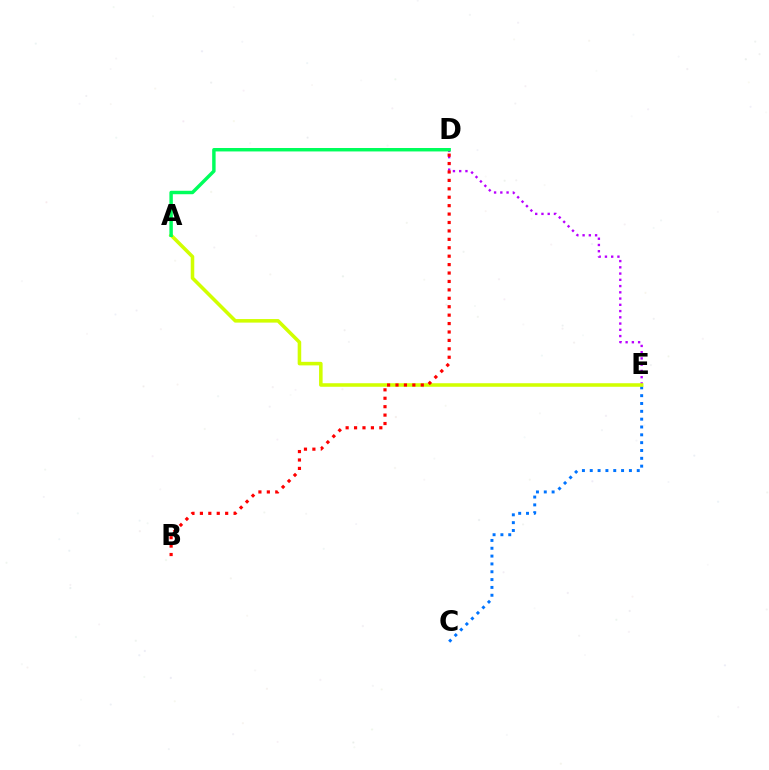{('C', 'E'): [{'color': '#0074ff', 'line_style': 'dotted', 'thickness': 2.13}], ('D', 'E'): [{'color': '#b900ff', 'line_style': 'dotted', 'thickness': 1.7}], ('A', 'E'): [{'color': '#d1ff00', 'line_style': 'solid', 'thickness': 2.56}], ('B', 'D'): [{'color': '#ff0000', 'line_style': 'dotted', 'thickness': 2.29}], ('A', 'D'): [{'color': '#00ff5c', 'line_style': 'solid', 'thickness': 2.48}]}